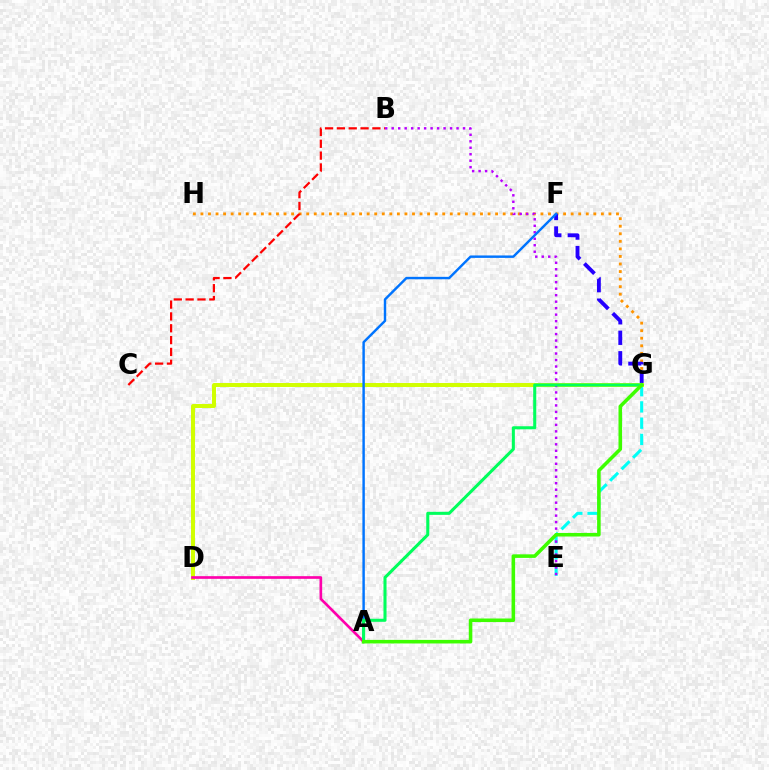{('E', 'G'): [{'color': '#00fff6', 'line_style': 'dashed', 'thickness': 2.21}], ('G', 'H'): [{'color': '#ff9400', 'line_style': 'dotted', 'thickness': 2.05}], ('F', 'G'): [{'color': '#2500ff', 'line_style': 'dashed', 'thickness': 2.78}], ('D', 'G'): [{'color': '#d1ff00', 'line_style': 'solid', 'thickness': 2.85}], ('B', 'C'): [{'color': '#ff0000', 'line_style': 'dashed', 'thickness': 1.61}], ('B', 'E'): [{'color': '#b900ff', 'line_style': 'dotted', 'thickness': 1.76}], ('A', 'D'): [{'color': '#ff00ac', 'line_style': 'solid', 'thickness': 1.92}], ('A', 'F'): [{'color': '#0074ff', 'line_style': 'solid', 'thickness': 1.75}], ('A', 'G'): [{'color': '#00ff5c', 'line_style': 'solid', 'thickness': 2.2}, {'color': '#3dff00', 'line_style': 'solid', 'thickness': 2.56}]}